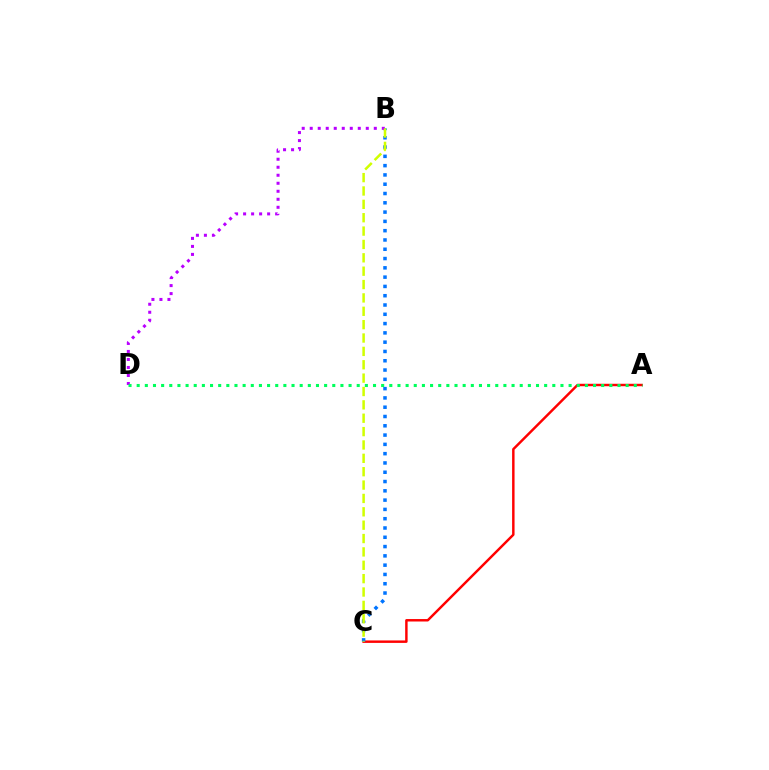{('A', 'C'): [{'color': '#ff0000', 'line_style': 'solid', 'thickness': 1.77}], ('B', 'C'): [{'color': '#0074ff', 'line_style': 'dotted', 'thickness': 2.52}, {'color': '#d1ff00', 'line_style': 'dashed', 'thickness': 1.82}], ('B', 'D'): [{'color': '#b900ff', 'line_style': 'dotted', 'thickness': 2.18}], ('A', 'D'): [{'color': '#00ff5c', 'line_style': 'dotted', 'thickness': 2.21}]}